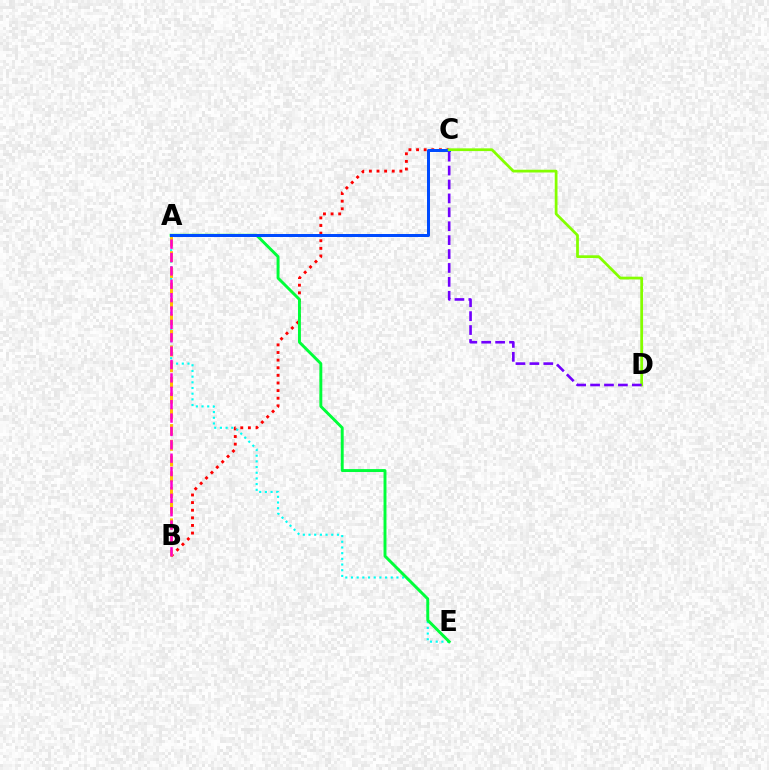{('B', 'C'): [{'color': '#ff0000', 'line_style': 'dotted', 'thickness': 2.07}], ('A', 'E'): [{'color': '#00fff6', 'line_style': 'dotted', 'thickness': 1.54}, {'color': '#00ff39', 'line_style': 'solid', 'thickness': 2.11}], ('A', 'B'): [{'color': '#ffbd00', 'line_style': 'dashed', 'thickness': 2.14}, {'color': '#ff00cf', 'line_style': 'dashed', 'thickness': 1.82}], ('A', 'C'): [{'color': '#004bff', 'line_style': 'solid', 'thickness': 2.16}], ('C', 'D'): [{'color': '#84ff00', 'line_style': 'solid', 'thickness': 1.98}, {'color': '#7200ff', 'line_style': 'dashed', 'thickness': 1.89}]}